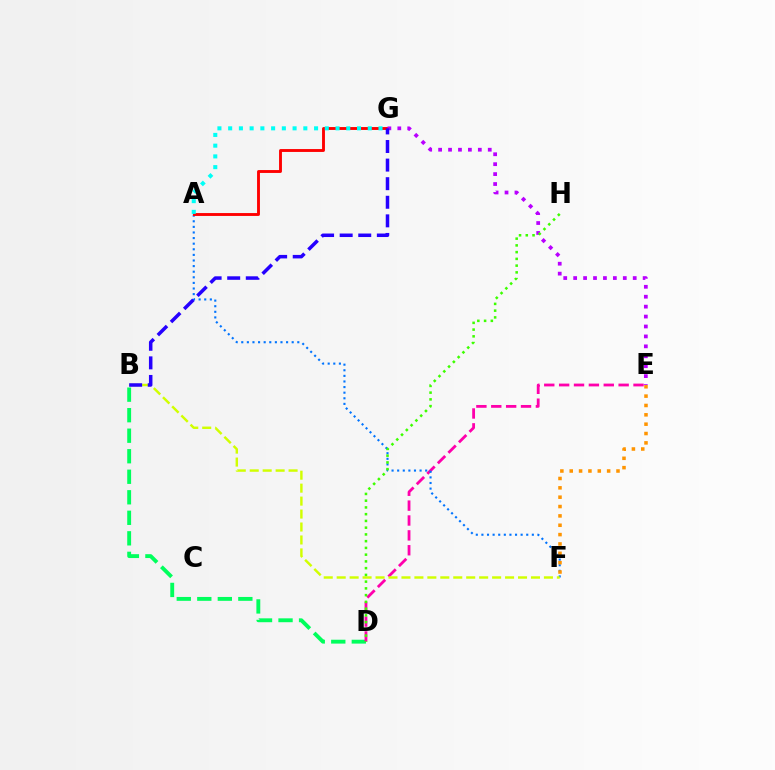{('B', 'D'): [{'color': '#00ff5c', 'line_style': 'dashed', 'thickness': 2.79}], ('D', 'E'): [{'color': '#ff00ac', 'line_style': 'dashed', 'thickness': 2.02}], ('A', 'F'): [{'color': '#0074ff', 'line_style': 'dotted', 'thickness': 1.52}], ('B', 'F'): [{'color': '#d1ff00', 'line_style': 'dashed', 'thickness': 1.76}], ('E', 'F'): [{'color': '#ff9400', 'line_style': 'dotted', 'thickness': 2.54}], ('A', 'G'): [{'color': '#ff0000', 'line_style': 'solid', 'thickness': 2.07}, {'color': '#00fff6', 'line_style': 'dotted', 'thickness': 2.92}], ('E', 'G'): [{'color': '#b900ff', 'line_style': 'dotted', 'thickness': 2.7}], ('B', 'G'): [{'color': '#2500ff', 'line_style': 'dashed', 'thickness': 2.52}], ('D', 'H'): [{'color': '#3dff00', 'line_style': 'dotted', 'thickness': 1.83}]}